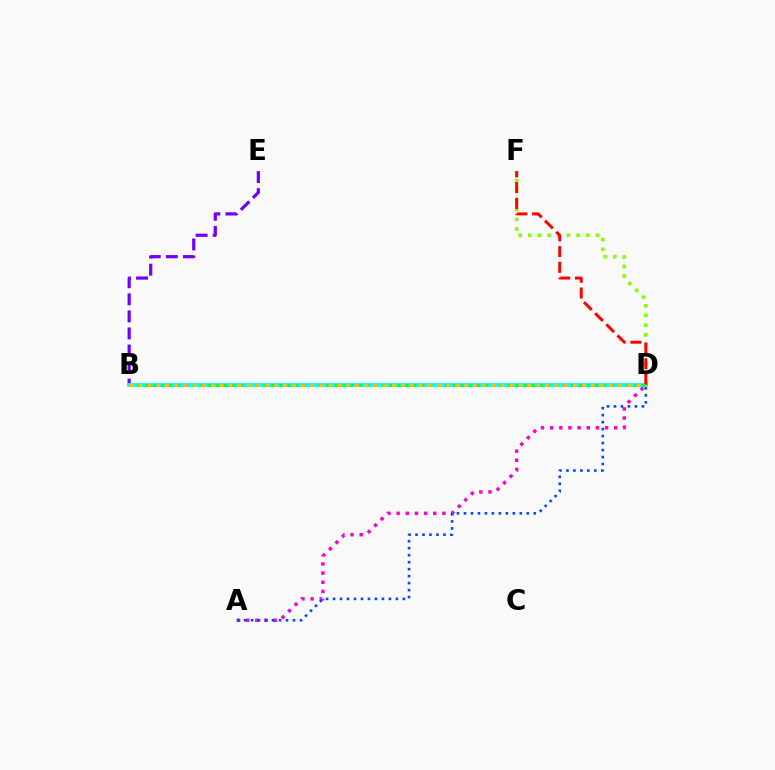{('B', 'E'): [{'color': '#7200ff', 'line_style': 'dashed', 'thickness': 2.32}], ('D', 'F'): [{'color': '#84ff00', 'line_style': 'dotted', 'thickness': 2.63}, {'color': '#ff0000', 'line_style': 'dashed', 'thickness': 2.14}], ('B', 'D'): [{'color': '#00fff6', 'line_style': 'solid', 'thickness': 2.76}, {'color': '#00ff39', 'line_style': 'dotted', 'thickness': 2.14}, {'color': '#ffbd00', 'line_style': 'dotted', 'thickness': 2.46}], ('A', 'D'): [{'color': '#ff00cf', 'line_style': 'dotted', 'thickness': 2.49}, {'color': '#004bff', 'line_style': 'dotted', 'thickness': 1.9}]}